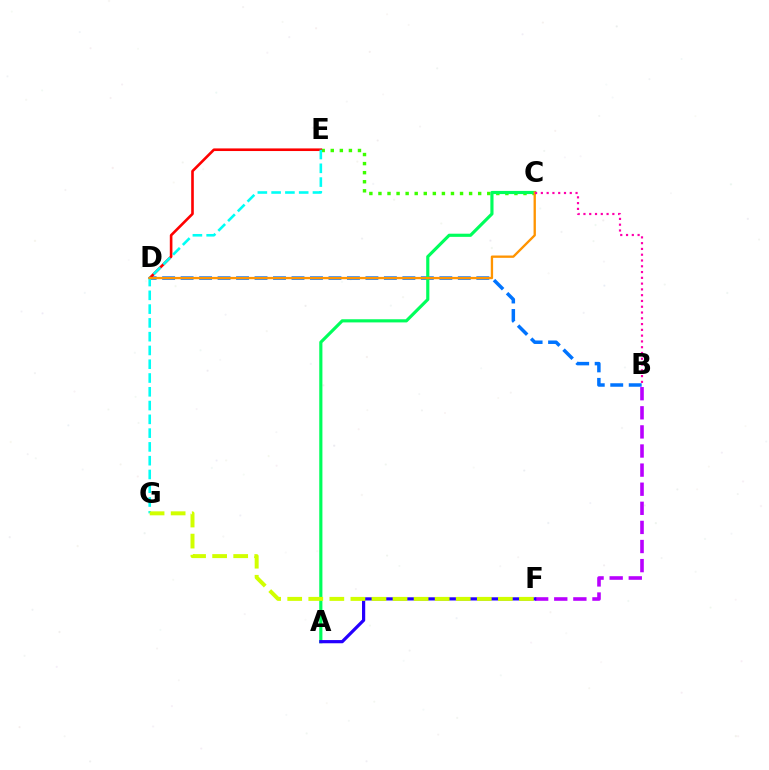{('C', 'E'): [{'color': '#3dff00', 'line_style': 'dotted', 'thickness': 2.46}], ('B', 'D'): [{'color': '#0074ff', 'line_style': 'dashed', 'thickness': 2.51}], ('D', 'E'): [{'color': '#ff0000', 'line_style': 'solid', 'thickness': 1.89}], ('E', 'G'): [{'color': '#00fff6', 'line_style': 'dashed', 'thickness': 1.87}], ('B', 'F'): [{'color': '#b900ff', 'line_style': 'dashed', 'thickness': 2.59}], ('A', 'C'): [{'color': '#00ff5c', 'line_style': 'solid', 'thickness': 2.27}], ('C', 'D'): [{'color': '#ff9400', 'line_style': 'solid', 'thickness': 1.68}], ('A', 'F'): [{'color': '#2500ff', 'line_style': 'solid', 'thickness': 2.3}], ('F', 'G'): [{'color': '#d1ff00', 'line_style': 'dashed', 'thickness': 2.86}], ('B', 'C'): [{'color': '#ff00ac', 'line_style': 'dotted', 'thickness': 1.57}]}